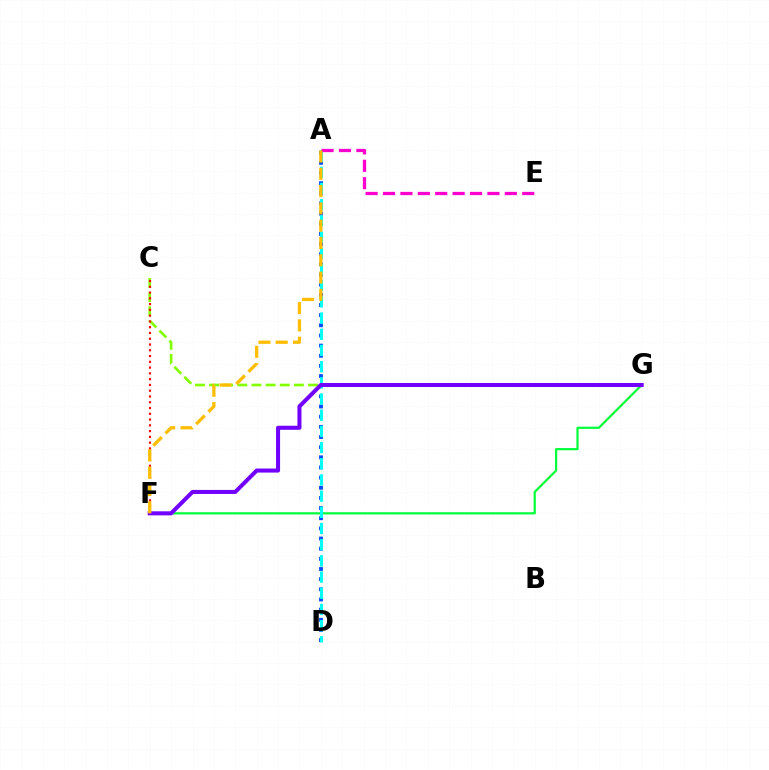{('F', 'G'): [{'color': '#00ff39', 'line_style': 'solid', 'thickness': 1.58}, {'color': '#7200ff', 'line_style': 'solid', 'thickness': 2.91}], ('C', 'G'): [{'color': '#84ff00', 'line_style': 'dashed', 'thickness': 1.92}], ('A', 'D'): [{'color': '#004bff', 'line_style': 'dotted', 'thickness': 2.76}, {'color': '#00fff6', 'line_style': 'dashed', 'thickness': 2.2}], ('A', 'E'): [{'color': '#ff00cf', 'line_style': 'dashed', 'thickness': 2.36}], ('C', 'F'): [{'color': '#ff0000', 'line_style': 'dotted', 'thickness': 1.57}], ('A', 'F'): [{'color': '#ffbd00', 'line_style': 'dashed', 'thickness': 2.35}]}